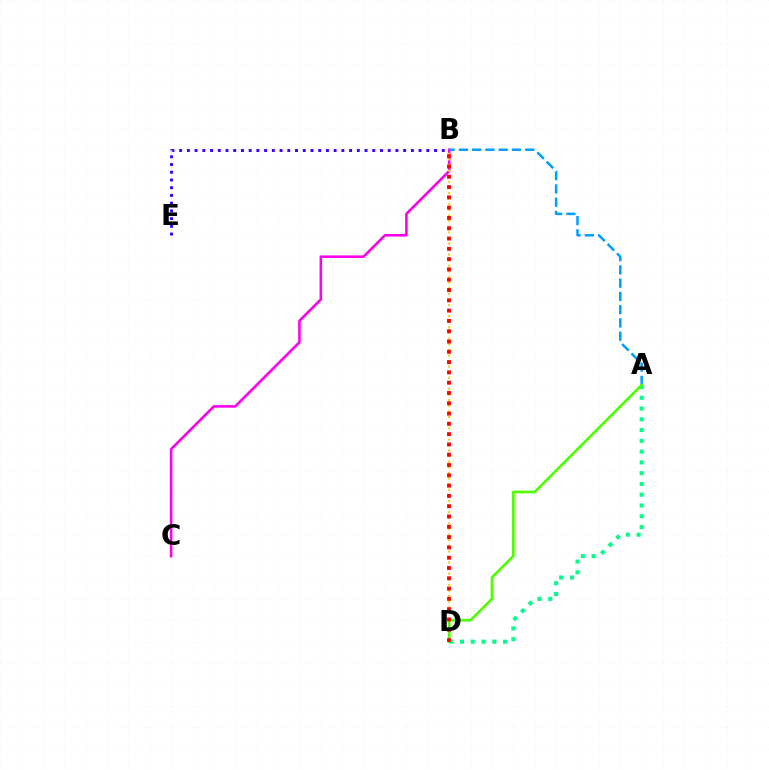{('B', 'C'): [{'color': '#ff00ed', 'line_style': 'solid', 'thickness': 1.86}], ('A', 'B'): [{'color': '#009eff', 'line_style': 'dashed', 'thickness': 1.8}], ('B', 'D'): [{'color': '#ffd500', 'line_style': 'dotted', 'thickness': 1.52}, {'color': '#ff0000', 'line_style': 'dotted', 'thickness': 2.8}], ('B', 'E'): [{'color': '#3700ff', 'line_style': 'dotted', 'thickness': 2.1}], ('A', 'D'): [{'color': '#00ff86', 'line_style': 'dotted', 'thickness': 2.93}, {'color': '#4fff00', 'line_style': 'solid', 'thickness': 1.92}]}